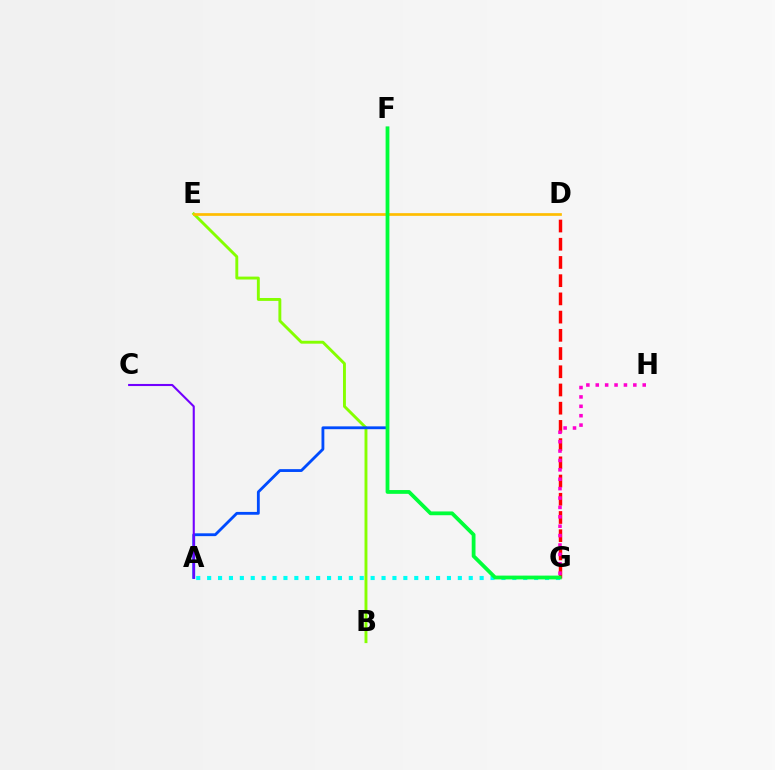{('B', 'E'): [{'color': '#84ff00', 'line_style': 'solid', 'thickness': 2.09}], ('D', 'E'): [{'color': '#ffbd00', 'line_style': 'solid', 'thickness': 1.94}], ('A', 'F'): [{'color': '#004bff', 'line_style': 'solid', 'thickness': 2.04}], ('D', 'G'): [{'color': '#ff0000', 'line_style': 'dashed', 'thickness': 2.47}], ('A', 'C'): [{'color': '#7200ff', 'line_style': 'solid', 'thickness': 1.51}], ('A', 'G'): [{'color': '#00fff6', 'line_style': 'dotted', 'thickness': 2.96}], ('F', 'G'): [{'color': '#00ff39', 'line_style': 'solid', 'thickness': 2.73}], ('G', 'H'): [{'color': '#ff00cf', 'line_style': 'dotted', 'thickness': 2.55}]}